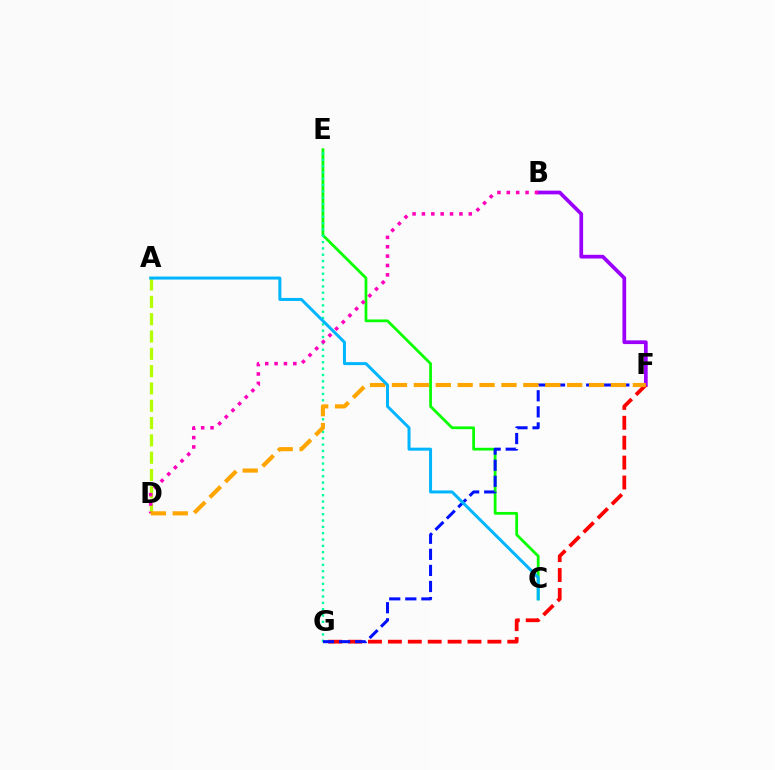{('C', 'E'): [{'color': '#08ff00', 'line_style': 'solid', 'thickness': 1.99}], ('B', 'F'): [{'color': '#9b00ff', 'line_style': 'solid', 'thickness': 2.68}], ('E', 'G'): [{'color': '#00ff9d', 'line_style': 'dotted', 'thickness': 1.72}], ('A', 'D'): [{'color': '#b3ff00', 'line_style': 'dashed', 'thickness': 2.35}], ('F', 'G'): [{'color': '#ff0000', 'line_style': 'dashed', 'thickness': 2.7}, {'color': '#0010ff', 'line_style': 'dashed', 'thickness': 2.18}], ('B', 'D'): [{'color': '#ff00bd', 'line_style': 'dotted', 'thickness': 2.55}], ('D', 'F'): [{'color': '#ffa500', 'line_style': 'dashed', 'thickness': 2.98}], ('A', 'C'): [{'color': '#00b5ff', 'line_style': 'solid', 'thickness': 2.16}]}